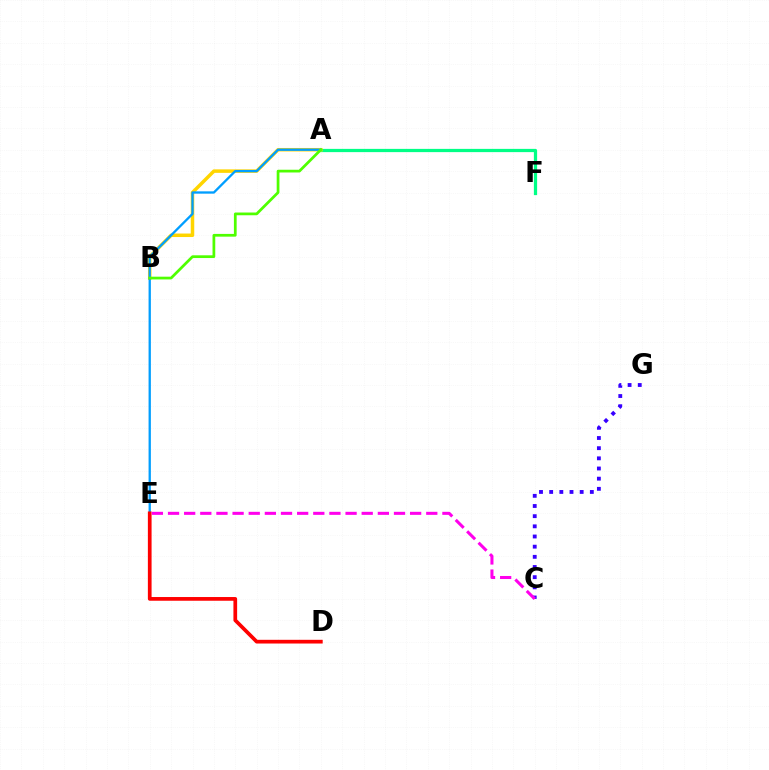{('A', 'F'): [{'color': '#00ff86', 'line_style': 'solid', 'thickness': 2.33}], ('A', 'B'): [{'color': '#ffd500', 'line_style': 'solid', 'thickness': 2.52}, {'color': '#4fff00', 'line_style': 'solid', 'thickness': 1.97}], ('C', 'G'): [{'color': '#3700ff', 'line_style': 'dotted', 'thickness': 2.76}], ('A', 'E'): [{'color': '#009eff', 'line_style': 'solid', 'thickness': 1.66}], ('D', 'E'): [{'color': '#ff0000', 'line_style': 'solid', 'thickness': 2.67}], ('C', 'E'): [{'color': '#ff00ed', 'line_style': 'dashed', 'thickness': 2.19}]}